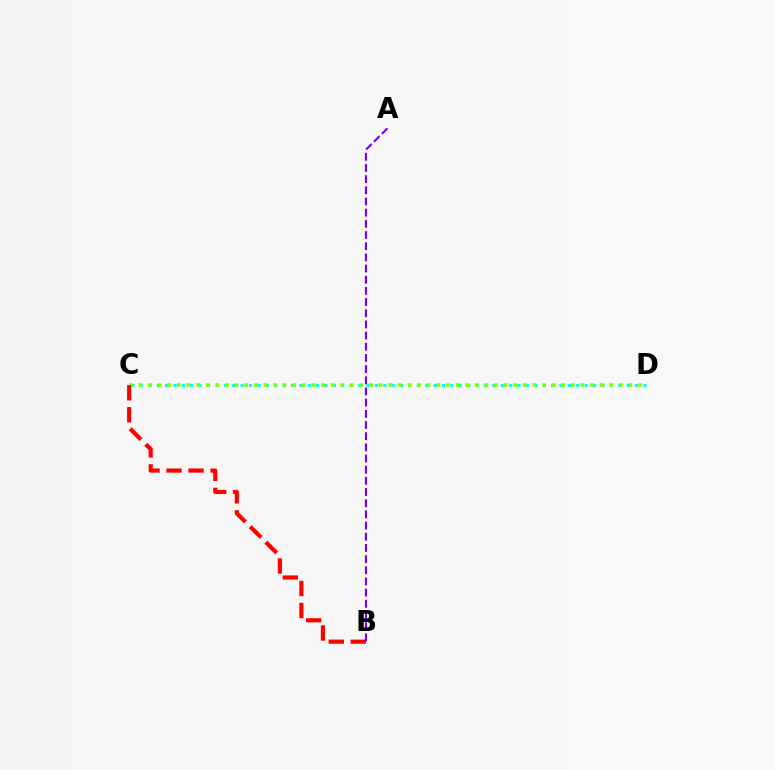{('C', 'D'): [{'color': '#00fff6', 'line_style': 'dotted', 'thickness': 2.28}, {'color': '#84ff00', 'line_style': 'dotted', 'thickness': 2.61}], ('A', 'B'): [{'color': '#7200ff', 'line_style': 'dashed', 'thickness': 1.52}], ('B', 'C'): [{'color': '#ff0000', 'line_style': 'dashed', 'thickness': 2.99}]}